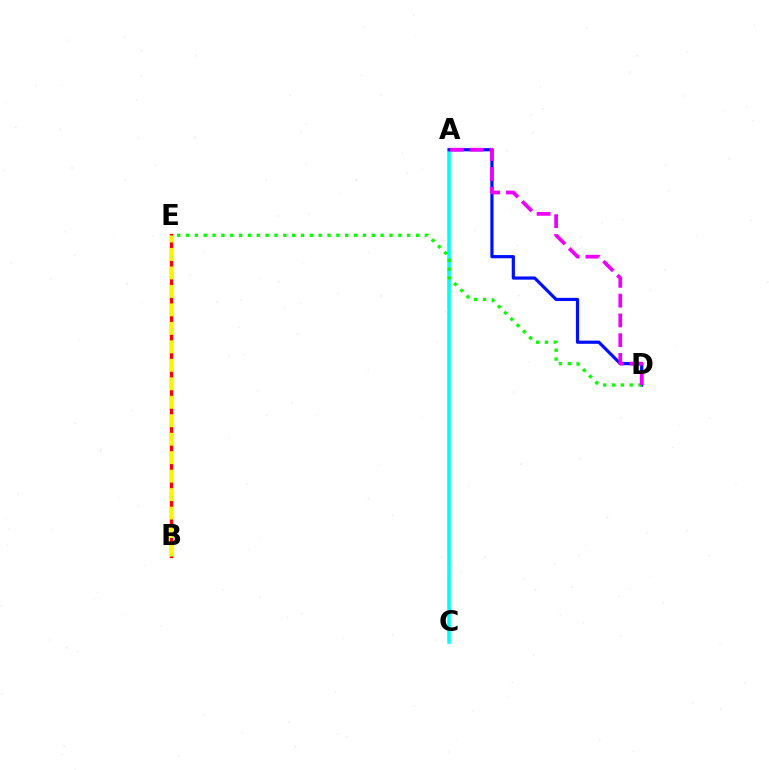{('A', 'C'): [{'color': '#00fff6', 'line_style': 'solid', 'thickness': 2.55}], ('B', 'E'): [{'color': '#ff0000', 'line_style': 'solid', 'thickness': 2.39}, {'color': '#fcf500', 'line_style': 'dashed', 'thickness': 2.51}], ('A', 'D'): [{'color': '#0010ff', 'line_style': 'solid', 'thickness': 2.3}, {'color': '#ee00ff', 'line_style': 'dashed', 'thickness': 2.69}], ('D', 'E'): [{'color': '#08ff00', 'line_style': 'dotted', 'thickness': 2.4}]}